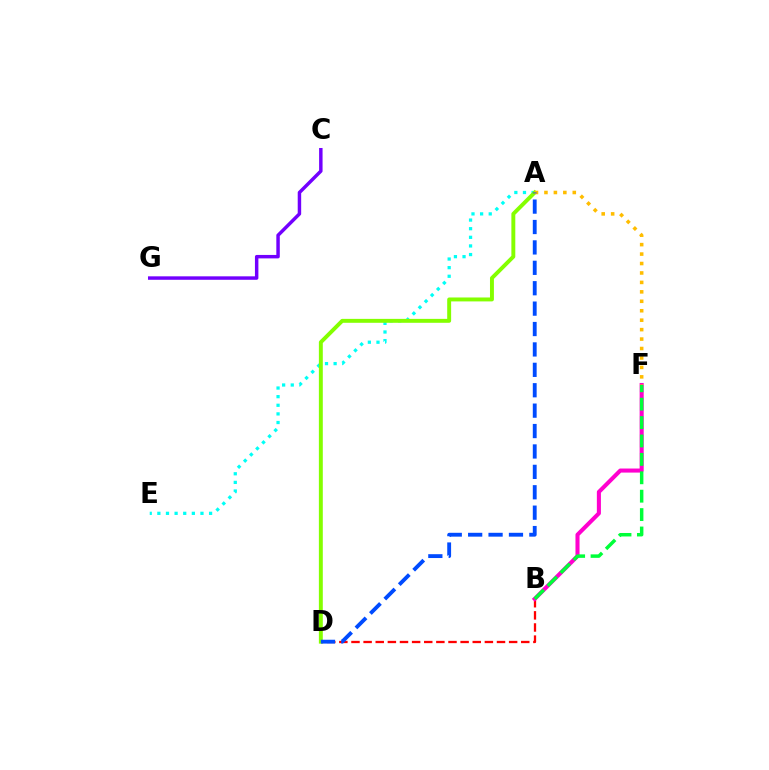{('B', 'D'): [{'color': '#ff0000', 'line_style': 'dashed', 'thickness': 1.65}], ('A', 'E'): [{'color': '#00fff6', 'line_style': 'dotted', 'thickness': 2.34}], ('B', 'F'): [{'color': '#ff00cf', 'line_style': 'solid', 'thickness': 2.93}, {'color': '#00ff39', 'line_style': 'dashed', 'thickness': 2.5}], ('C', 'G'): [{'color': '#7200ff', 'line_style': 'solid', 'thickness': 2.49}], ('A', 'D'): [{'color': '#84ff00', 'line_style': 'solid', 'thickness': 2.83}, {'color': '#004bff', 'line_style': 'dashed', 'thickness': 2.77}], ('A', 'F'): [{'color': '#ffbd00', 'line_style': 'dotted', 'thickness': 2.57}]}